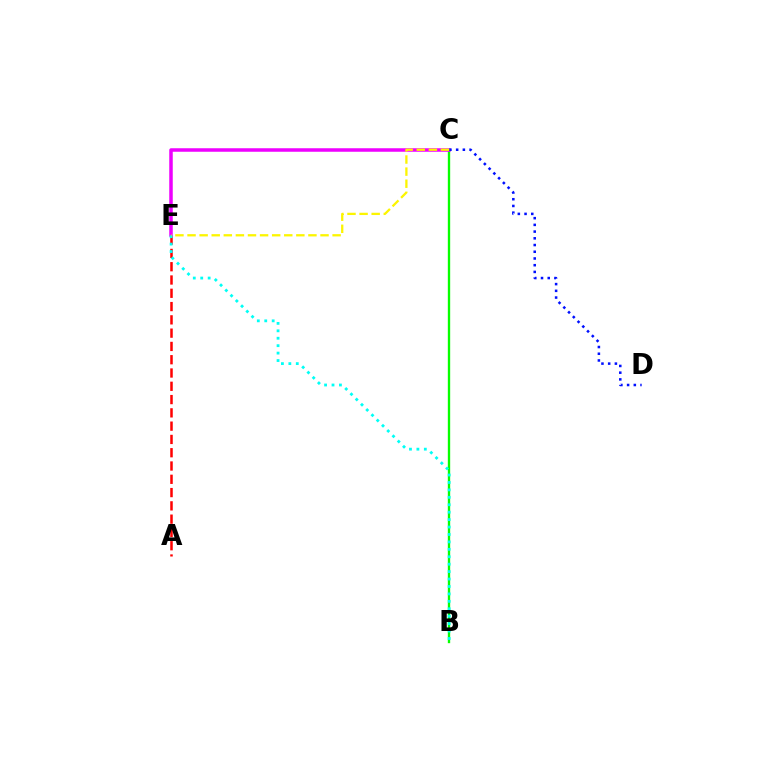{('A', 'E'): [{'color': '#ff0000', 'line_style': 'dashed', 'thickness': 1.8}], ('B', 'C'): [{'color': '#08ff00', 'line_style': 'solid', 'thickness': 1.69}], ('C', 'E'): [{'color': '#ee00ff', 'line_style': 'solid', 'thickness': 2.52}, {'color': '#fcf500', 'line_style': 'dashed', 'thickness': 1.64}], ('B', 'E'): [{'color': '#00fff6', 'line_style': 'dotted', 'thickness': 2.02}], ('C', 'D'): [{'color': '#0010ff', 'line_style': 'dotted', 'thickness': 1.83}]}